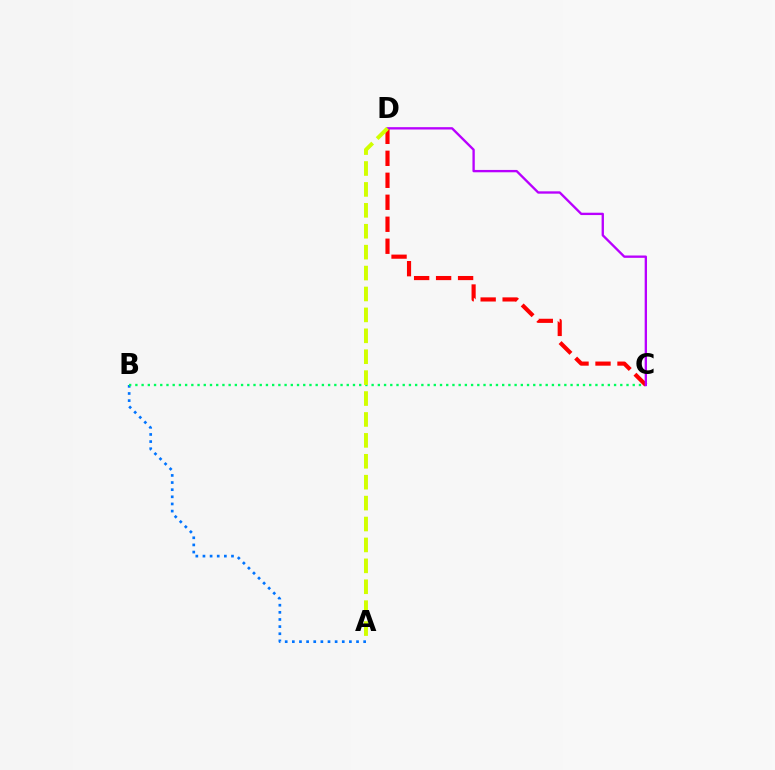{('C', 'D'): [{'color': '#ff0000', 'line_style': 'dashed', 'thickness': 2.99}, {'color': '#b900ff', 'line_style': 'solid', 'thickness': 1.69}], ('A', 'B'): [{'color': '#0074ff', 'line_style': 'dotted', 'thickness': 1.94}], ('B', 'C'): [{'color': '#00ff5c', 'line_style': 'dotted', 'thickness': 1.69}], ('A', 'D'): [{'color': '#d1ff00', 'line_style': 'dashed', 'thickness': 2.84}]}